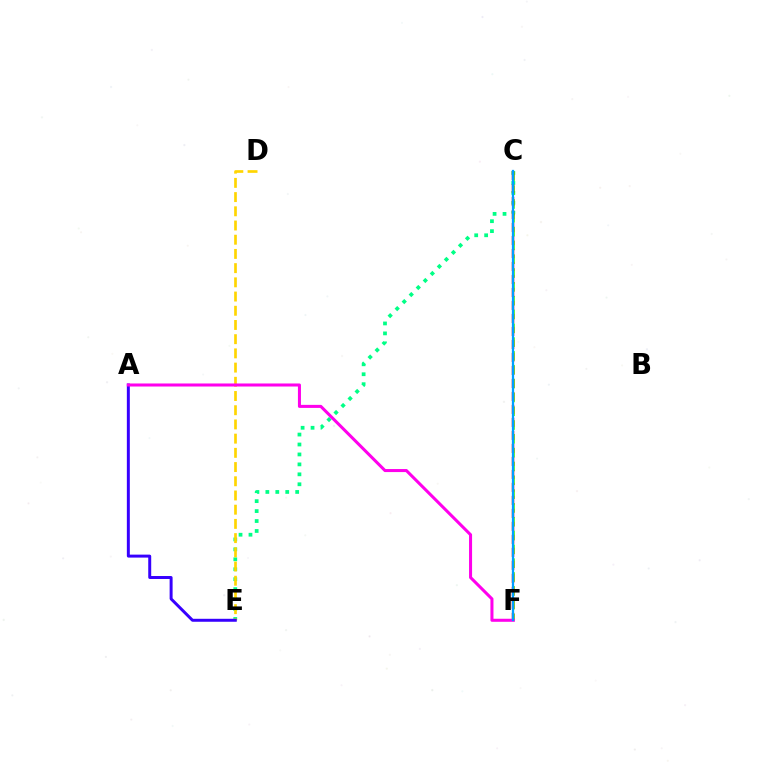{('C', 'E'): [{'color': '#00ff86', 'line_style': 'dotted', 'thickness': 2.7}], ('C', 'F'): [{'color': '#4fff00', 'line_style': 'dashed', 'thickness': 1.88}, {'color': '#ff0000', 'line_style': 'dashed', 'thickness': 1.77}, {'color': '#009eff', 'line_style': 'solid', 'thickness': 1.62}], ('D', 'E'): [{'color': '#ffd500', 'line_style': 'dashed', 'thickness': 1.93}], ('A', 'E'): [{'color': '#3700ff', 'line_style': 'solid', 'thickness': 2.14}], ('A', 'F'): [{'color': '#ff00ed', 'line_style': 'solid', 'thickness': 2.19}]}